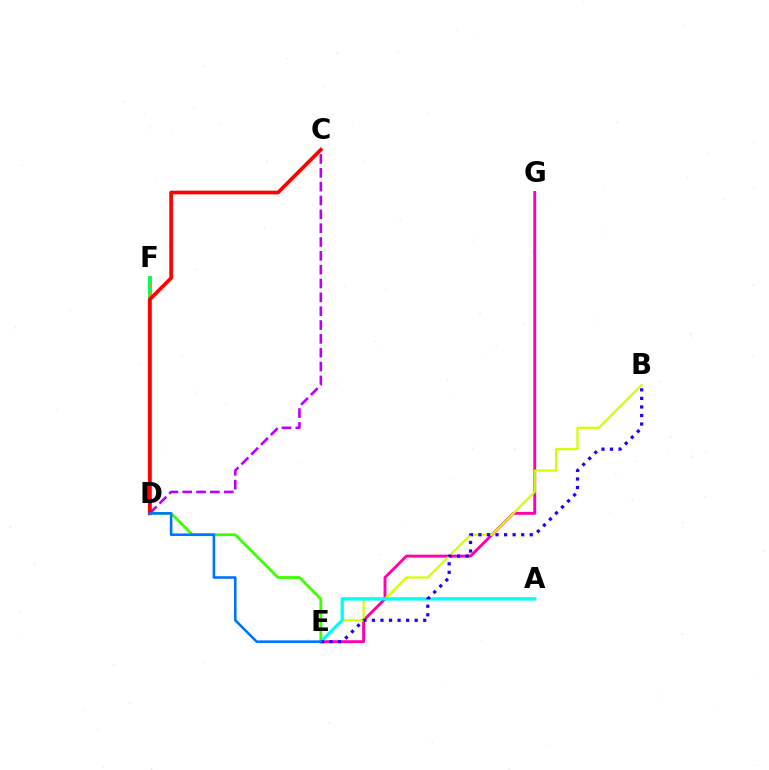{('D', 'F'): [{'color': '#00ff5c', 'line_style': 'solid', 'thickness': 2.86}, {'color': '#ff9400', 'line_style': 'dotted', 'thickness': 2.05}], ('D', 'E'): [{'color': '#3dff00', 'line_style': 'solid', 'thickness': 2.02}, {'color': '#0074ff', 'line_style': 'solid', 'thickness': 1.87}], ('E', 'G'): [{'color': '#ff00ac', 'line_style': 'solid', 'thickness': 2.08}], ('B', 'E'): [{'color': '#d1ff00', 'line_style': 'solid', 'thickness': 1.6}, {'color': '#2500ff', 'line_style': 'dotted', 'thickness': 2.32}], ('C', 'D'): [{'color': '#b900ff', 'line_style': 'dashed', 'thickness': 1.88}, {'color': '#ff0000', 'line_style': 'solid', 'thickness': 2.65}], ('A', 'E'): [{'color': '#00fff6', 'line_style': 'solid', 'thickness': 2.4}]}